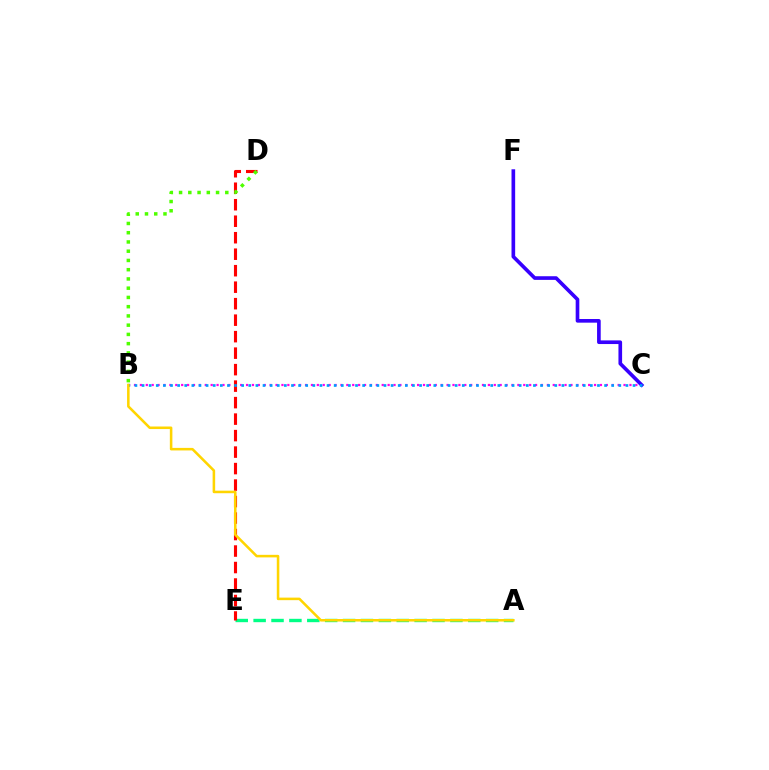{('A', 'E'): [{'color': '#00ff86', 'line_style': 'dashed', 'thickness': 2.43}], ('B', 'C'): [{'color': '#ff00ed', 'line_style': 'dotted', 'thickness': 1.6}, {'color': '#009eff', 'line_style': 'dotted', 'thickness': 1.93}], ('C', 'F'): [{'color': '#3700ff', 'line_style': 'solid', 'thickness': 2.63}], ('D', 'E'): [{'color': '#ff0000', 'line_style': 'dashed', 'thickness': 2.24}], ('B', 'D'): [{'color': '#4fff00', 'line_style': 'dotted', 'thickness': 2.51}], ('A', 'B'): [{'color': '#ffd500', 'line_style': 'solid', 'thickness': 1.84}]}